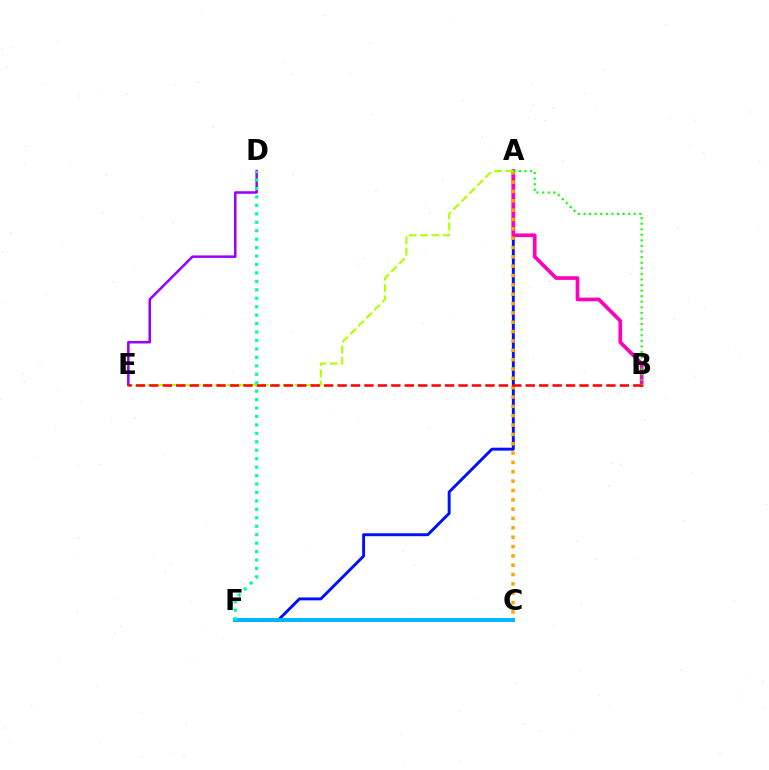{('A', 'F'): [{'color': '#0010ff', 'line_style': 'solid', 'thickness': 2.09}], ('A', 'B'): [{'color': '#ff00bd', 'line_style': 'solid', 'thickness': 2.65}, {'color': '#08ff00', 'line_style': 'dotted', 'thickness': 1.52}], ('A', 'C'): [{'color': '#ffa500', 'line_style': 'dotted', 'thickness': 2.54}], ('A', 'E'): [{'color': '#b3ff00', 'line_style': 'dashed', 'thickness': 1.54}], ('D', 'E'): [{'color': '#9b00ff', 'line_style': 'solid', 'thickness': 1.82}], ('B', 'E'): [{'color': '#ff0000', 'line_style': 'dashed', 'thickness': 1.83}], ('C', 'F'): [{'color': '#00b5ff', 'line_style': 'solid', 'thickness': 2.8}], ('D', 'F'): [{'color': '#00ff9d', 'line_style': 'dotted', 'thickness': 2.29}]}